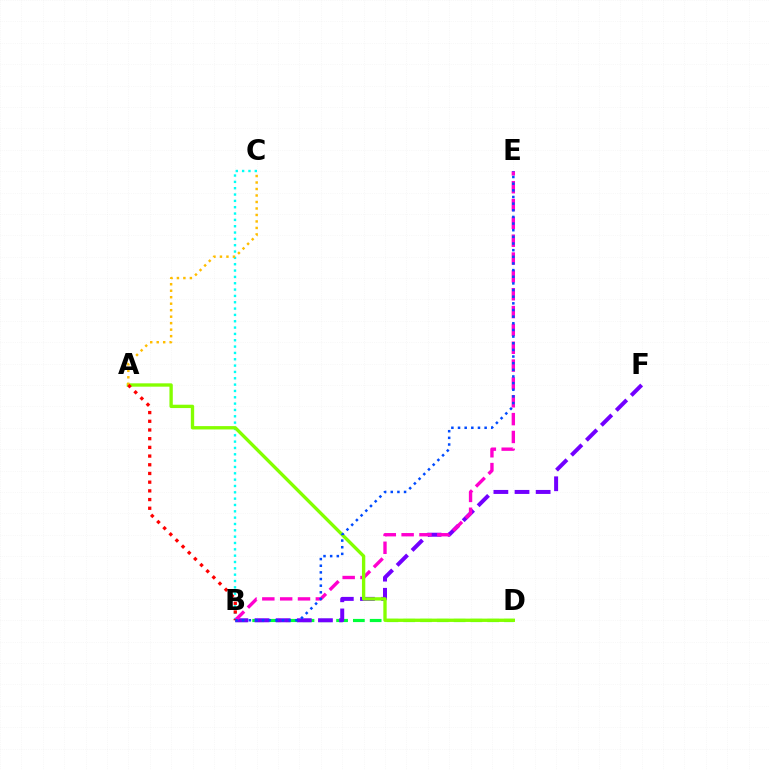{('B', 'D'): [{'color': '#00ff39', 'line_style': 'dashed', 'thickness': 2.28}], ('B', 'F'): [{'color': '#7200ff', 'line_style': 'dashed', 'thickness': 2.87}], ('B', 'C'): [{'color': '#00fff6', 'line_style': 'dotted', 'thickness': 1.72}], ('B', 'E'): [{'color': '#ff00cf', 'line_style': 'dashed', 'thickness': 2.42}, {'color': '#004bff', 'line_style': 'dotted', 'thickness': 1.81}], ('A', 'D'): [{'color': '#84ff00', 'line_style': 'solid', 'thickness': 2.41}], ('A', 'C'): [{'color': '#ffbd00', 'line_style': 'dotted', 'thickness': 1.76}], ('A', 'B'): [{'color': '#ff0000', 'line_style': 'dotted', 'thickness': 2.36}]}